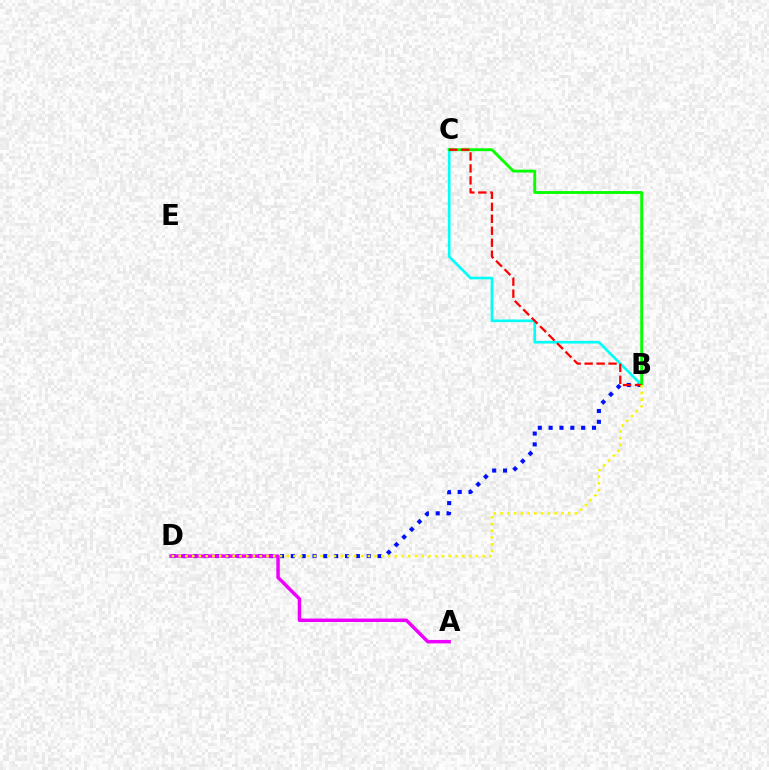{('B', 'D'): [{'color': '#0010ff', 'line_style': 'dotted', 'thickness': 2.94}, {'color': '#fcf500', 'line_style': 'dotted', 'thickness': 1.83}], ('B', 'C'): [{'color': '#00fff6', 'line_style': 'solid', 'thickness': 1.91}, {'color': '#08ff00', 'line_style': 'solid', 'thickness': 2.07}, {'color': '#ff0000', 'line_style': 'dashed', 'thickness': 1.63}], ('A', 'D'): [{'color': '#ee00ff', 'line_style': 'solid', 'thickness': 2.49}]}